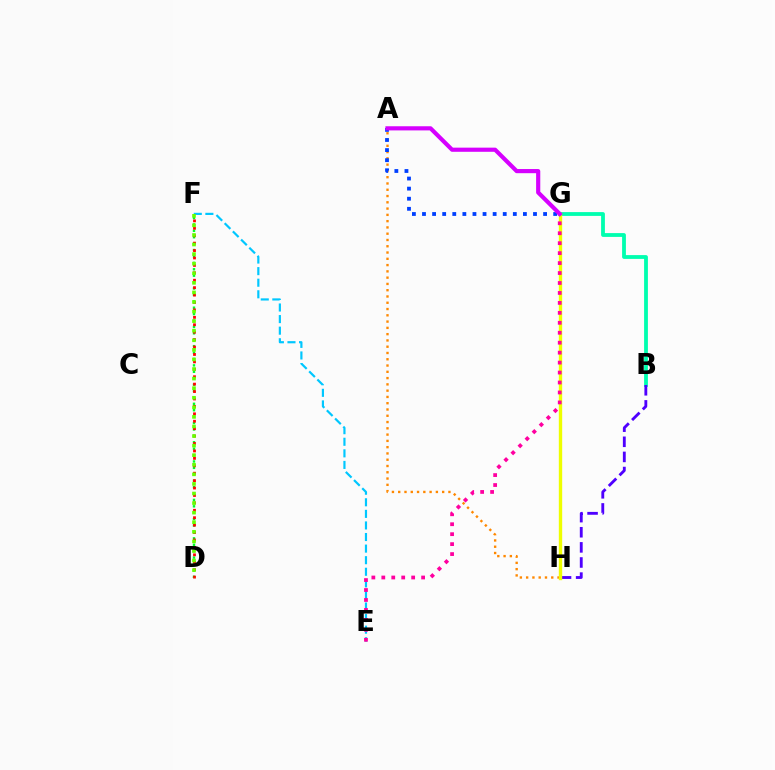{('B', 'G'): [{'color': '#00ffaf', 'line_style': 'solid', 'thickness': 2.73}], ('E', 'F'): [{'color': '#00c7ff', 'line_style': 'dashed', 'thickness': 1.57}], ('D', 'F'): [{'color': '#00ff27', 'line_style': 'dotted', 'thickness': 1.74}, {'color': '#ff0000', 'line_style': 'dotted', 'thickness': 2.02}, {'color': '#66ff00', 'line_style': 'dotted', 'thickness': 2.6}], ('B', 'H'): [{'color': '#4f00ff', 'line_style': 'dashed', 'thickness': 2.05}], ('A', 'H'): [{'color': '#ff8800', 'line_style': 'dotted', 'thickness': 1.71}], ('A', 'G'): [{'color': '#003fff', 'line_style': 'dotted', 'thickness': 2.74}, {'color': '#d600ff', 'line_style': 'solid', 'thickness': 2.99}], ('G', 'H'): [{'color': '#eeff00', 'line_style': 'solid', 'thickness': 2.43}], ('E', 'G'): [{'color': '#ff00a0', 'line_style': 'dotted', 'thickness': 2.7}]}